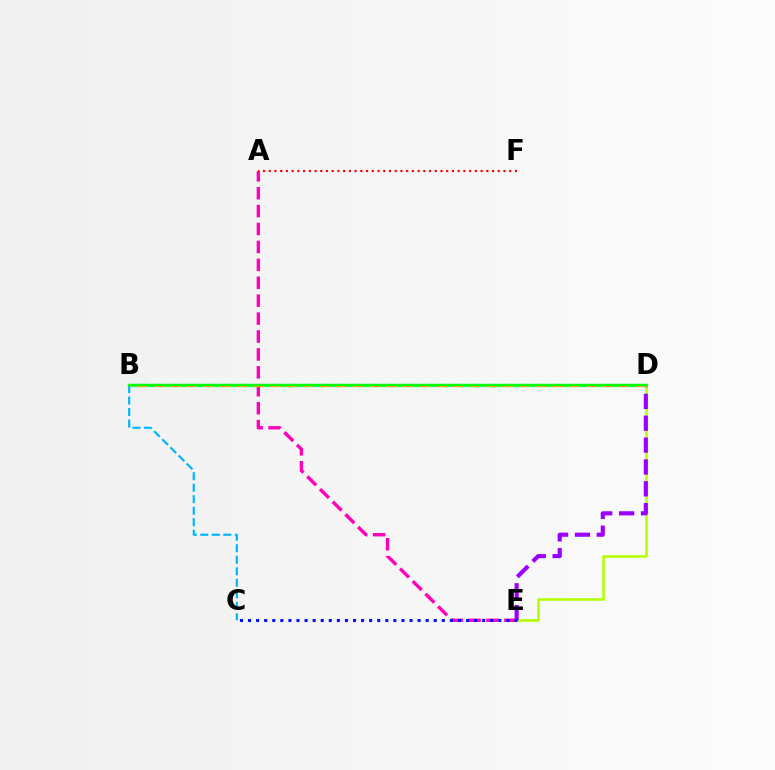{('D', 'E'): [{'color': '#b3ff00', 'line_style': 'solid', 'thickness': 1.86}, {'color': '#9b00ff', 'line_style': 'dashed', 'thickness': 2.97}], ('A', 'E'): [{'color': '#ff00bd', 'line_style': 'dashed', 'thickness': 2.43}], ('B', 'D'): [{'color': '#00ff9d', 'line_style': 'solid', 'thickness': 2.33}, {'color': '#ffa500', 'line_style': 'dashed', 'thickness': 2.26}, {'color': '#08ff00', 'line_style': 'solid', 'thickness': 1.65}], ('B', 'C'): [{'color': '#00b5ff', 'line_style': 'dashed', 'thickness': 1.56}], ('A', 'F'): [{'color': '#ff0000', 'line_style': 'dotted', 'thickness': 1.56}], ('C', 'E'): [{'color': '#0010ff', 'line_style': 'dotted', 'thickness': 2.19}]}